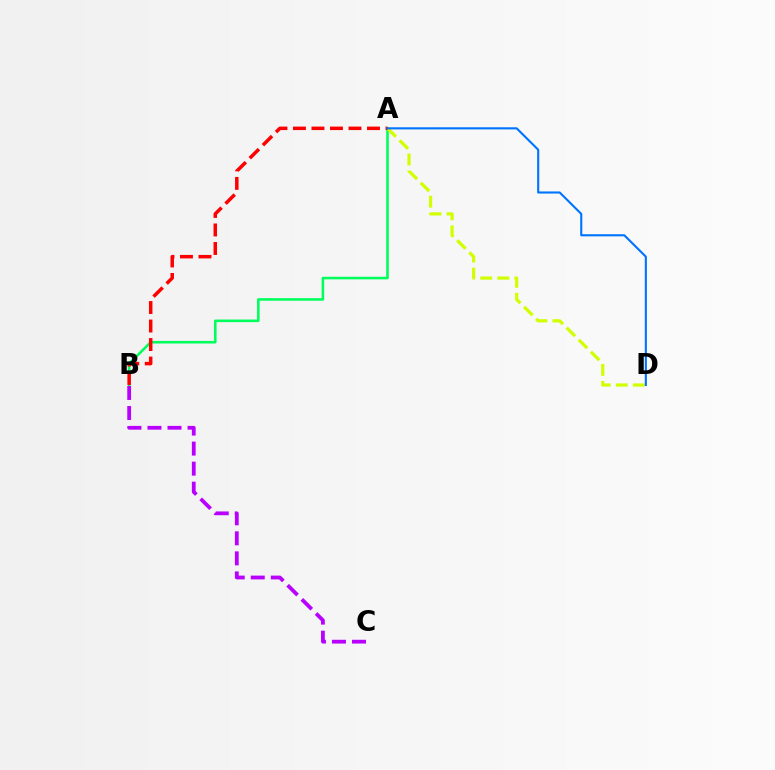{('A', 'B'): [{'color': '#00ff5c', 'line_style': 'solid', 'thickness': 1.86}, {'color': '#ff0000', 'line_style': 'dashed', 'thickness': 2.51}], ('A', 'D'): [{'color': '#d1ff00', 'line_style': 'dashed', 'thickness': 2.32}, {'color': '#0074ff', 'line_style': 'solid', 'thickness': 1.52}], ('B', 'C'): [{'color': '#b900ff', 'line_style': 'dashed', 'thickness': 2.72}]}